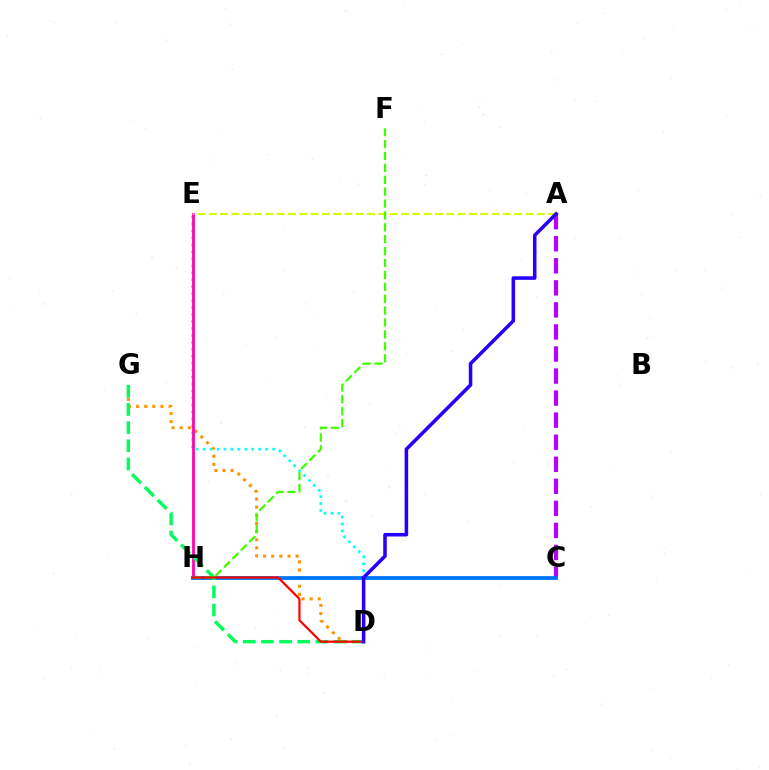{('D', 'G'): [{'color': '#ff9400', 'line_style': 'dotted', 'thickness': 2.21}, {'color': '#00ff5c', 'line_style': 'dashed', 'thickness': 2.47}], ('D', 'E'): [{'color': '#00fff6', 'line_style': 'dotted', 'thickness': 1.89}], ('E', 'H'): [{'color': '#ff00ac', 'line_style': 'solid', 'thickness': 1.98}], ('A', 'C'): [{'color': '#b900ff', 'line_style': 'dashed', 'thickness': 3.0}], ('C', 'H'): [{'color': '#0074ff', 'line_style': 'solid', 'thickness': 2.72}], ('A', 'E'): [{'color': '#d1ff00', 'line_style': 'dashed', 'thickness': 1.54}], ('F', 'H'): [{'color': '#3dff00', 'line_style': 'dashed', 'thickness': 1.62}], ('D', 'H'): [{'color': '#ff0000', 'line_style': 'solid', 'thickness': 1.59}], ('A', 'D'): [{'color': '#2500ff', 'line_style': 'solid', 'thickness': 2.55}]}